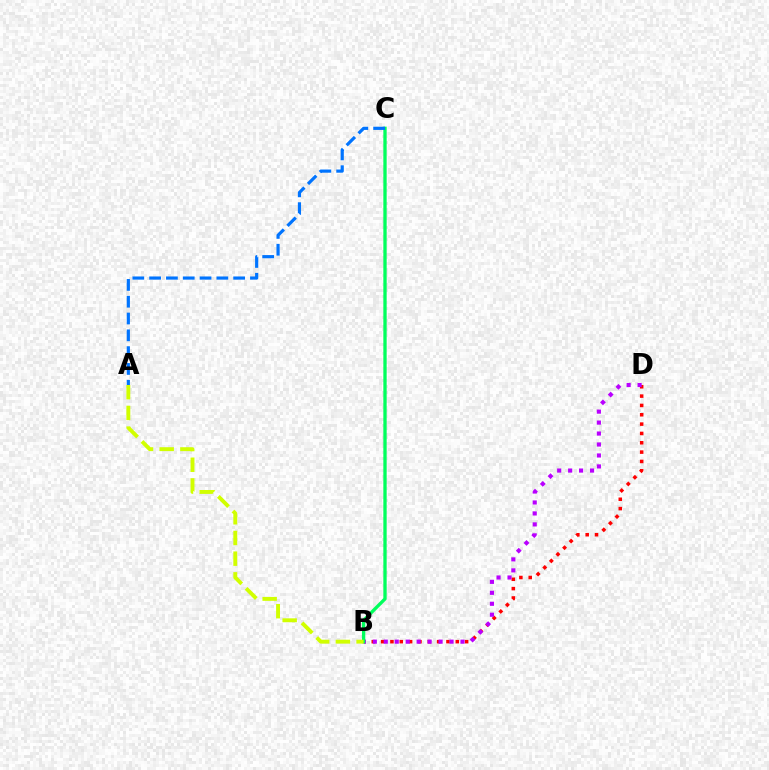{('B', 'D'): [{'color': '#ff0000', 'line_style': 'dotted', 'thickness': 2.54}, {'color': '#b900ff', 'line_style': 'dotted', 'thickness': 2.98}], ('B', 'C'): [{'color': '#00ff5c', 'line_style': 'solid', 'thickness': 2.39}], ('A', 'C'): [{'color': '#0074ff', 'line_style': 'dashed', 'thickness': 2.28}], ('A', 'B'): [{'color': '#d1ff00', 'line_style': 'dashed', 'thickness': 2.81}]}